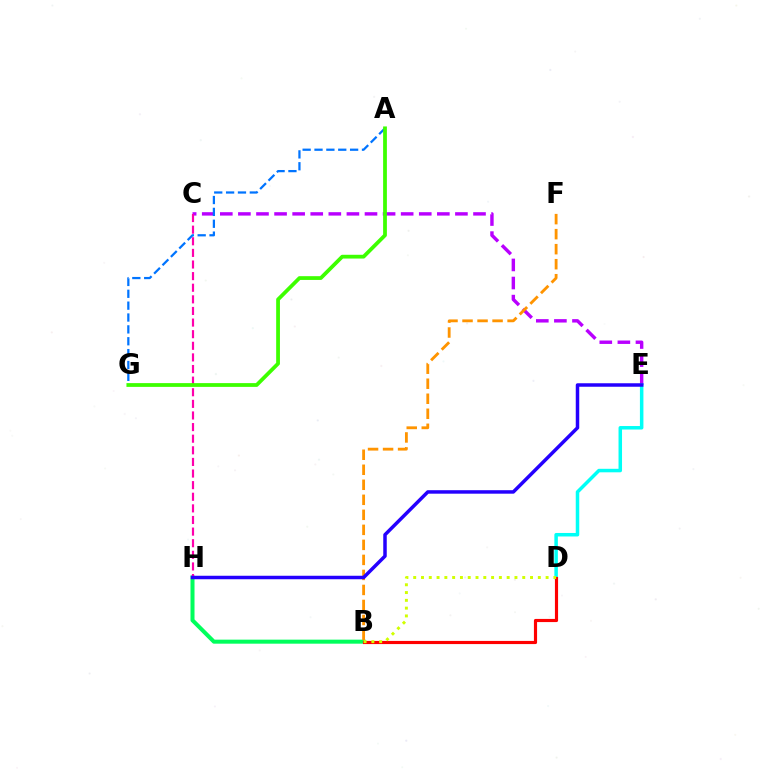{('C', 'E'): [{'color': '#b900ff', 'line_style': 'dashed', 'thickness': 2.46}], ('B', 'H'): [{'color': '#00ff5c', 'line_style': 'solid', 'thickness': 2.9}], ('A', 'G'): [{'color': '#0074ff', 'line_style': 'dashed', 'thickness': 1.61}, {'color': '#3dff00', 'line_style': 'solid', 'thickness': 2.71}], ('D', 'E'): [{'color': '#00fff6', 'line_style': 'solid', 'thickness': 2.52}], ('C', 'H'): [{'color': '#ff00ac', 'line_style': 'dashed', 'thickness': 1.58}], ('B', 'D'): [{'color': '#ff0000', 'line_style': 'solid', 'thickness': 2.27}, {'color': '#d1ff00', 'line_style': 'dotted', 'thickness': 2.12}], ('B', 'F'): [{'color': '#ff9400', 'line_style': 'dashed', 'thickness': 2.04}], ('E', 'H'): [{'color': '#2500ff', 'line_style': 'solid', 'thickness': 2.51}]}